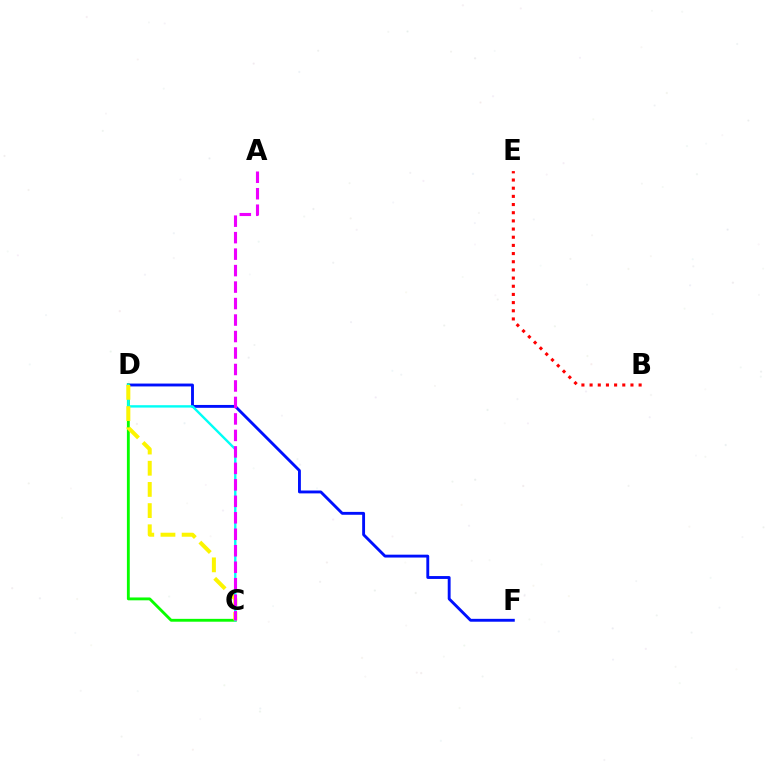{('B', 'E'): [{'color': '#ff0000', 'line_style': 'dotted', 'thickness': 2.22}], ('D', 'F'): [{'color': '#0010ff', 'line_style': 'solid', 'thickness': 2.07}], ('C', 'D'): [{'color': '#08ff00', 'line_style': 'solid', 'thickness': 2.06}, {'color': '#00fff6', 'line_style': 'solid', 'thickness': 1.72}, {'color': '#fcf500', 'line_style': 'dashed', 'thickness': 2.88}], ('A', 'C'): [{'color': '#ee00ff', 'line_style': 'dashed', 'thickness': 2.24}]}